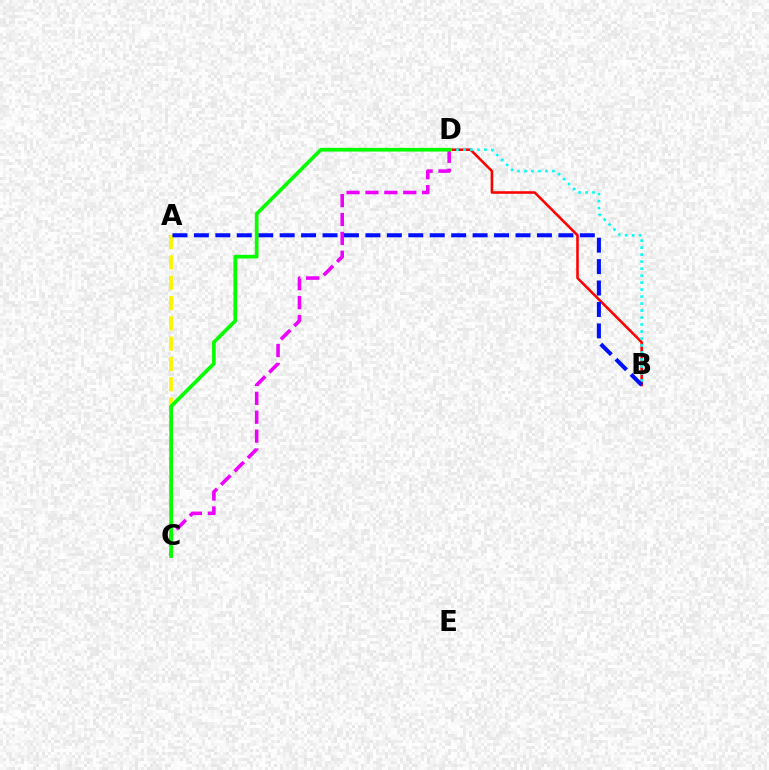{('A', 'C'): [{'color': '#fcf500', 'line_style': 'dashed', 'thickness': 2.76}], ('B', 'D'): [{'color': '#ff0000', 'line_style': 'solid', 'thickness': 1.85}, {'color': '#00fff6', 'line_style': 'dotted', 'thickness': 1.9}], ('C', 'D'): [{'color': '#ee00ff', 'line_style': 'dashed', 'thickness': 2.57}, {'color': '#08ff00', 'line_style': 'solid', 'thickness': 2.67}], ('A', 'B'): [{'color': '#0010ff', 'line_style': 'dashed', 'thickness': 2.91}]}